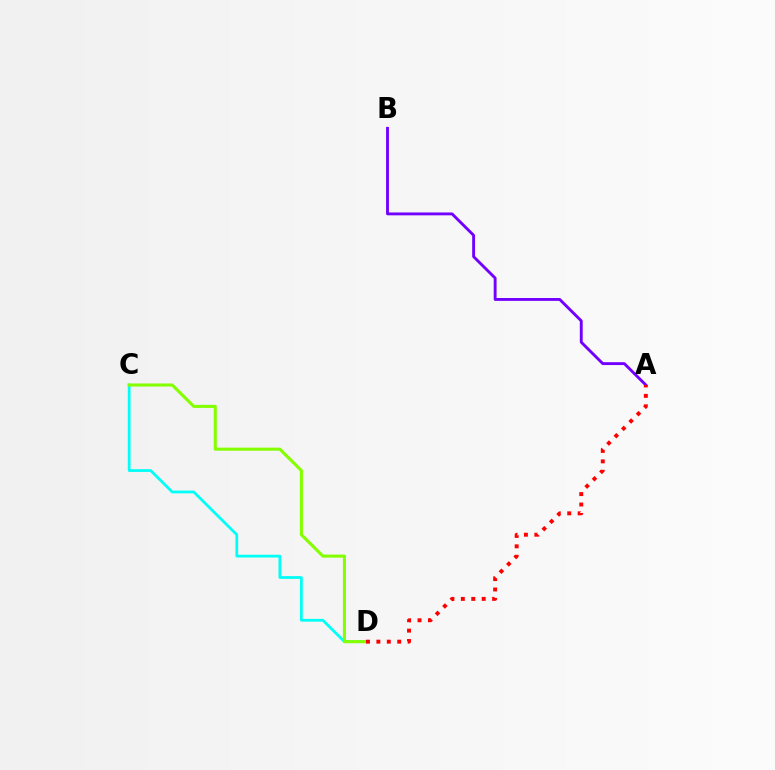{('A', 'B'): [{'color': '#7200ff', 'line_style': 'solid', 'thickness': 2.07}], ('C', 'D'): [{'color': '#00fff6', 'line_style': 'solid', 'thickness': 1.98}, {'color': '#84ff00', 'line_style': 'solid', 'thickness': 2.21}], ('A', 'D'): [{'color': '#ff0000', 'line_style': 'dotted', 'thickness': 2.83}]}